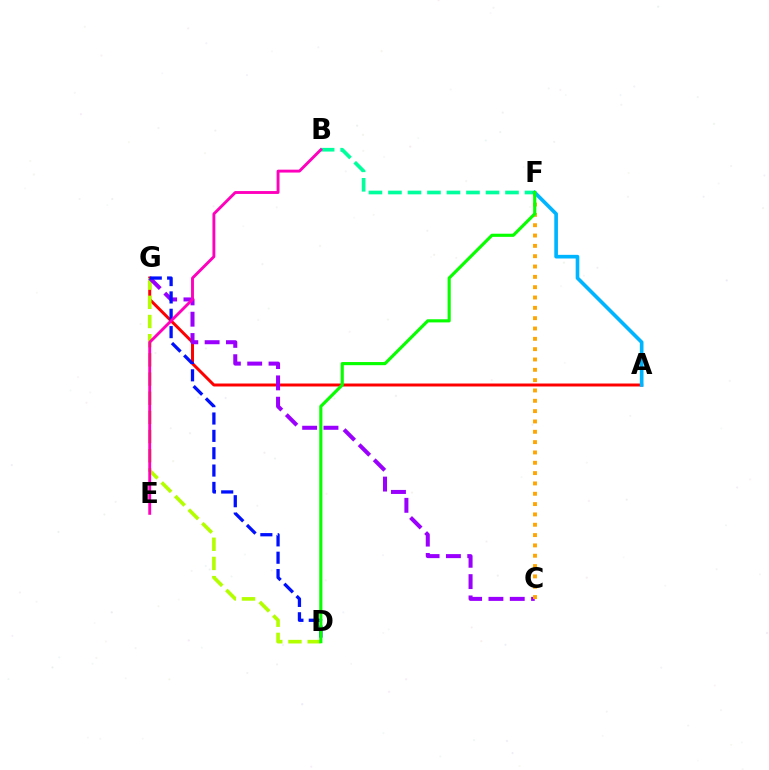{('B', 'F'): [{'color': '#00ff9d', 'line_style': 'dashed', 'thickness': 2.65}], ('A', 'G'): [{'color': '#ff0000', 'line_style': 'solid', 'thickness': 2.14}], ('D', 'G'): [{'color': '#b3ff00', 'line_style': 'dashed', 'thickness': 2.61}, {'color': '#0010ff', 'line_style': 'dashed', 'thickness': 2.36}], ('C', 'G'): [{'color': '#9b00ff', 'line_style': 'dashed', 'thickness': 2.9}], ('B', 'E'): [{'color': '#ff00bd', 'line_style': 'solid', 'thickness': 2.08}], ('C', 'F'): [{'color': '#ffa500', 'line_style': 'dotted', 'thickness': 2.81}], ('A', 'F'): [{'color': '#00b5ff', 'line_style': 'solid', 'thickness': 2.63}], ('D', 'F'): [{'color': '#08ff00', 'line_style': 'solid', 'thickness': 2.26}]}